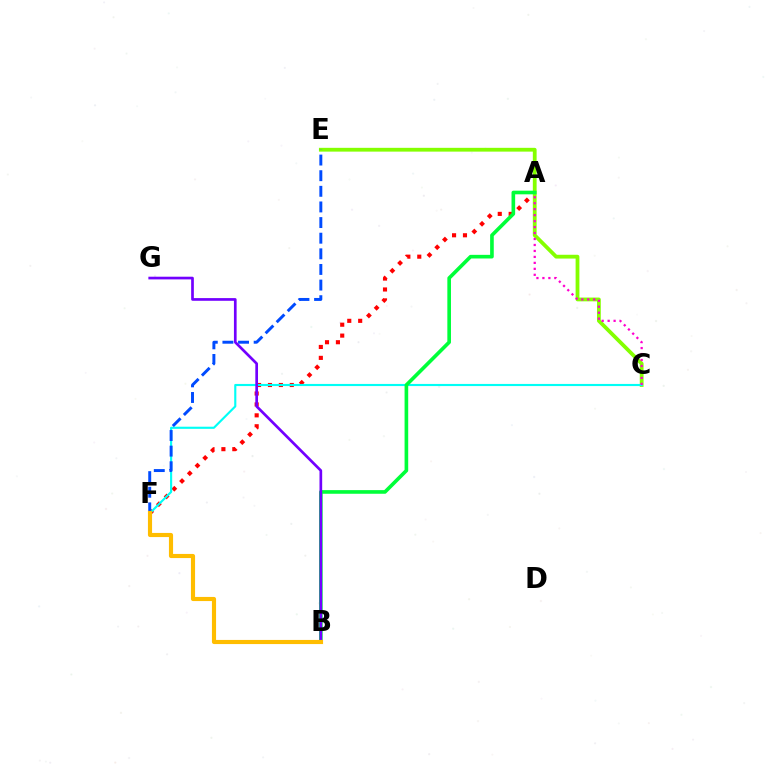{('A', 'F'): [{'color': '#ff0000', 'line_style': 'dotted', 'thickness': 2.96}], ('C', 'E'): [{'color': '#84ff00', 'line_style': 'solid', 'thickness': 2.73}], ('C', 'F'): [{'color': '#00fff6', 'line_style': 'solid', 'thickness': 1.54}], ('A', 'C'): [{'color': '#ff00cf', 'line_style': 'dotted', 'thickness': 1.62}], ('A', 'B'): [{'color': '#00ff39', 'line_style': 'solid', 'thickness': 2.62}], ('E', 'F'): [{'color': '#004bff', 'line_style': 'dashed', 'thickness': 2.12}], ('B', 'G'): [{'color': '#7200ff', 'line_style': 'solid', 'thickness': 1.93}], ('B', 'F'): [{'color': '#ffbd00', 'line_style': 'solid', 'thickness': 2.97}]}